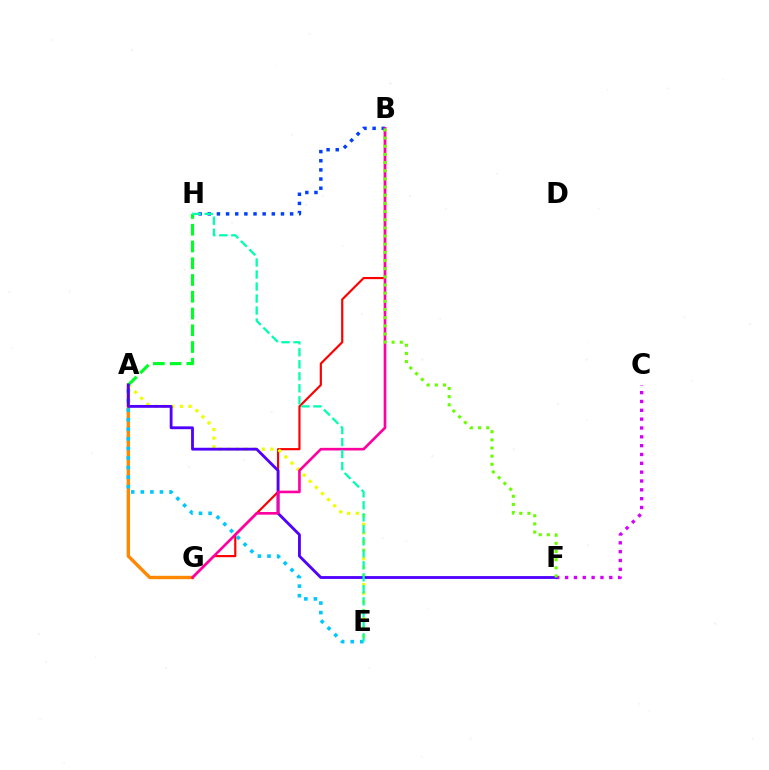{('B', 'G'): [{'color': '#ff0000', 'line_style': 'solid', 'thickness': 1.56}, {'color': '#ff00a0', 'line_style': 'solid', 'thickness': 1.9}], ('A', 'G'): [{'color': '#ff8800', 'line_style': 'solid', 'thickness': 2.43}], ('A', 'E'): [{'color': '#00c7ff', 'line_style': 'dotted', 'thickness': 2.6}, {'color': '#eeff00', 'line_style': 'dotted', 'thickness': 2.34}], ('C', 'F'): [{'color': '#d600ff', 'line_style': 'dotted', 'thickness': 2.4}], ('B', 'H'): [{'color': '#003fff', 'line_style': 'dotted', 'thickness': 2.49}], ('A', 'H'): [{'color': '#00ff27', 'line_style': 'dashed', 'thickness': 2.28}], ('A', 'F'): [{'color': '#4f00ff', 'line_style': 'solid', 'thickness': 2.04}], ('E', 'H'): [{'color': '#00ffaf', 'line_style': 'dashed', 'thickness': 1.63}], ('B', 'F'): [{'color': '#66ff00', 'line_style': 'dotted', 'thickness': 2.22}]}